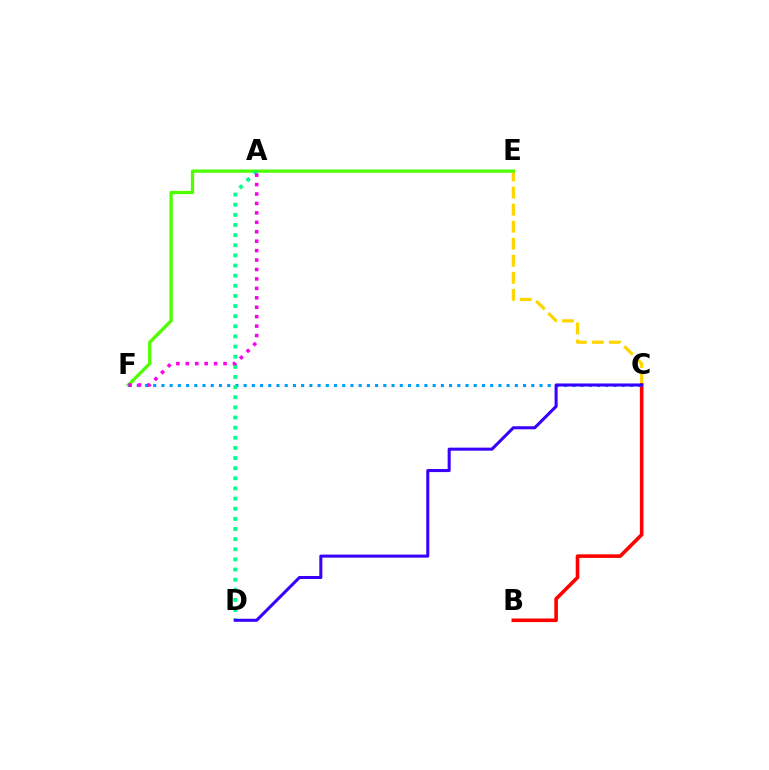{('C', 'E'): [{'color': '#ffd500', 'line_style': 'dashed', 'thickness': 2.32}], ('B', 'C'): [{'color': '#ff0000', 'line_style': 'solid', 'thickness': 2.59}], ('E', 'F'): [{'color': '#4fff00', 'line_style': 'solid', 'thickness': 2.37}], ('C', 'F'): [{'color': '#009eff', 'line_style': 'dotted', 'thickness': 2.23}], ('A', 'D'): [{'color': '#00ff86', 'line_style': 'dotted', 'thickness': 2.75}], ('A', 'F'): [{'color': '#ff00ed', 'line_style': 'dotted', 'thickness': 2.56}], ('C', 'D'): [{'color': '#3700ff', 'line_style': 'solid', 'thickness': 2.19}]}